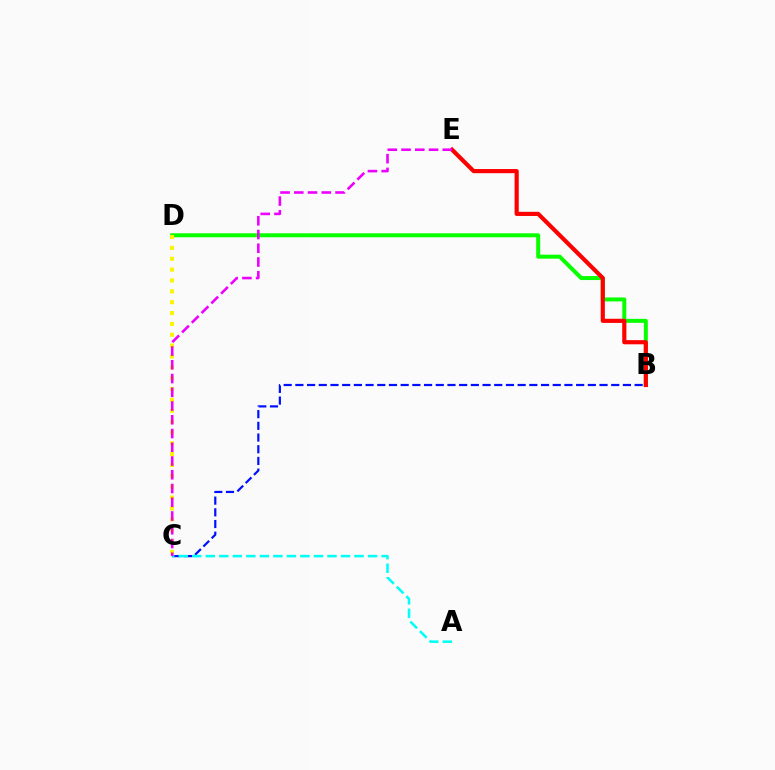{('B', 'D'): [{'color': '#08ff00', 'line_style': 'solid', 'thickness': 2.87}], ('C', 'D'): [{'color': '#fcf500', 'line_style': 'dotted', 'thickness': 2.95}], ('B', 'C'): [{'color': '#0010ff', 'line_style': 'dashed', 'thickness': 1.59}], ('B', 'E'): [{'color': '#ff0000', 'line_style': 'solid', 'thickness': 2.99}], ('A', 'C'): [{'color': '#00fff6', 'line_style': 'dashed', 'thickness': 1.84}], ('C', 'E'): [{'color': '#ee00ff', 'line_style': 'dashed', 'thickness': 1.87}]}